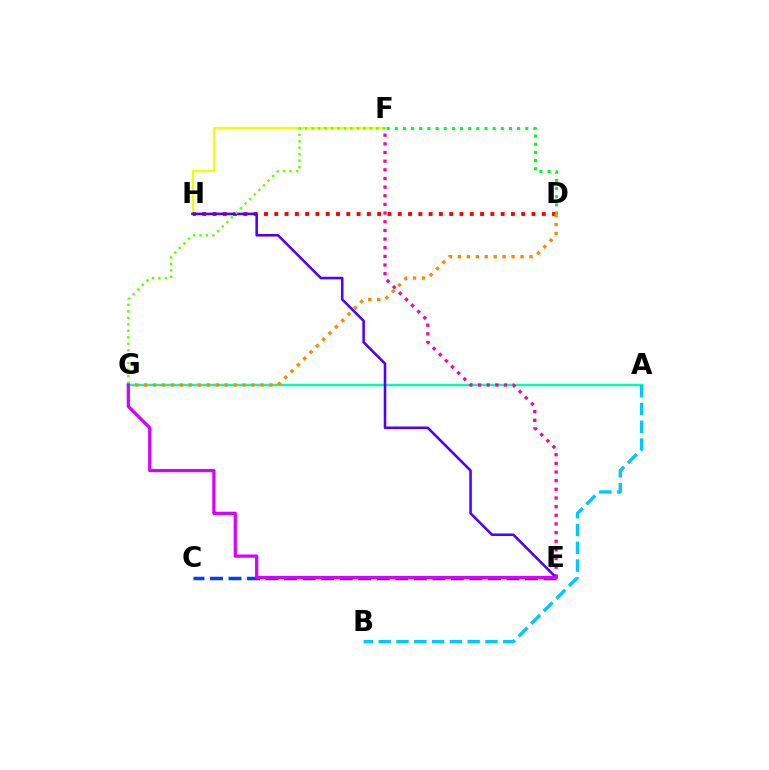{('F', 'H'): [{'color': '#eeff00', 'line_style': 'solid', 'thickness': 1.6}], ('D', 'H'): [{'color': '#ff0000', 'line_style': 'dotted', 'thickness': 2.8}], ('A', 'G'): [{'color': '#00ffaf', 'line_style': 'solid', 'thickness': 1.77}], ('E', 'F'): [{'color': '#ff00a0', 'line_style': 'dotted', 'thickness': 2.35}], ('A', 'B'): [{'color': '#00c7ff', 'line_style': 'dashed', 'thickness': 2.42}], ('E', 'H'): [{'color': '#4f00ff', 'line_style': 'solid', 'thickness': 1.85}], ('D', 'F'): [{'color': '#00ff27', 'line_style': 'dotted', 'thickness': 2.22}], ('D', 'G'): [{'color': '#ff8800', 'line_style': 'dotted', 'thickness': 2.43}], ('C', 'E'): [{'color': '#003fff', 'line_style': 'dashed', 'thickness': 2.52}], ('F', 'G'): [{'color': '#66ff00', 'line_style': 'dotted', 'thickness': 1.76}], ('E', 'G'): [{'color': '#d600ff', 'line_style': 'solid', 'thickness': 2.32}]}